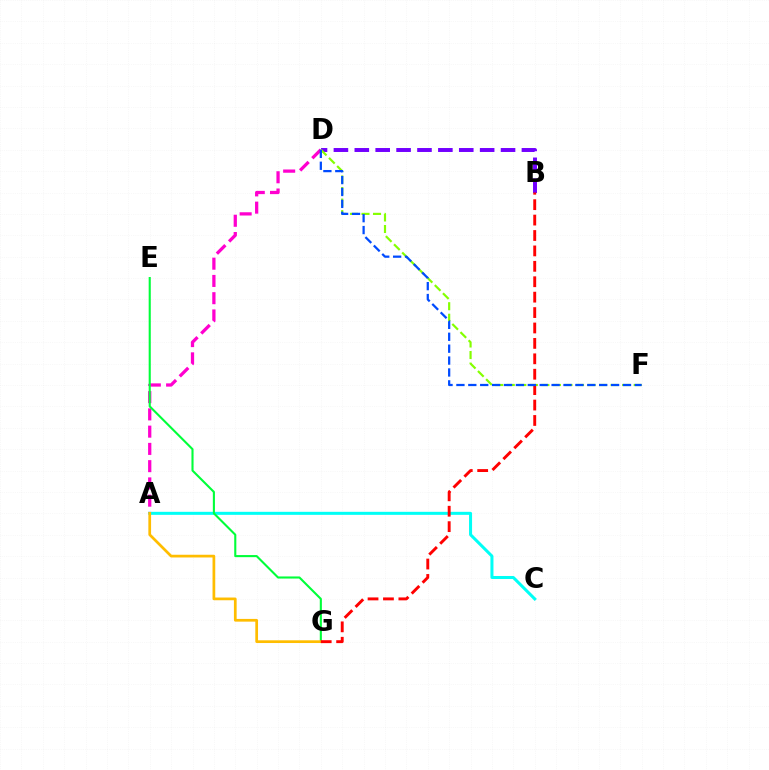{('A', 'D'): [{'color': '#ff00cf', 'line_style': 'dashed', 'thickness': 2.34}], ('B', 'D'): [{'color': '#7200ff', 'line_style': 'dashed', 'thickness': 2.84}], ('A', 'C'): [{'color': '#00fff6', 'line_style': 'solid', 'thickness': 2.18}], ('E', 'G'): [{'color': '#00ff39', 'line_style': 'solid', 'thickness': 1.51}], ('A', 'G'): [{'color': '#ffbd00', 'line_style': 'solid', 'thickness': 1.96}], ('D', 'F'): [{'color': '#84ff00', 'line_style': 'dashed', 'thickness': 1.57}, {'color': '#004bff', 'line_style': 'dashed', 'thickness': 1.62}], ('B', 'G'): [{'color': '#ff0000', 'line_style': 'dashed', 'thickness': 2.09}]}